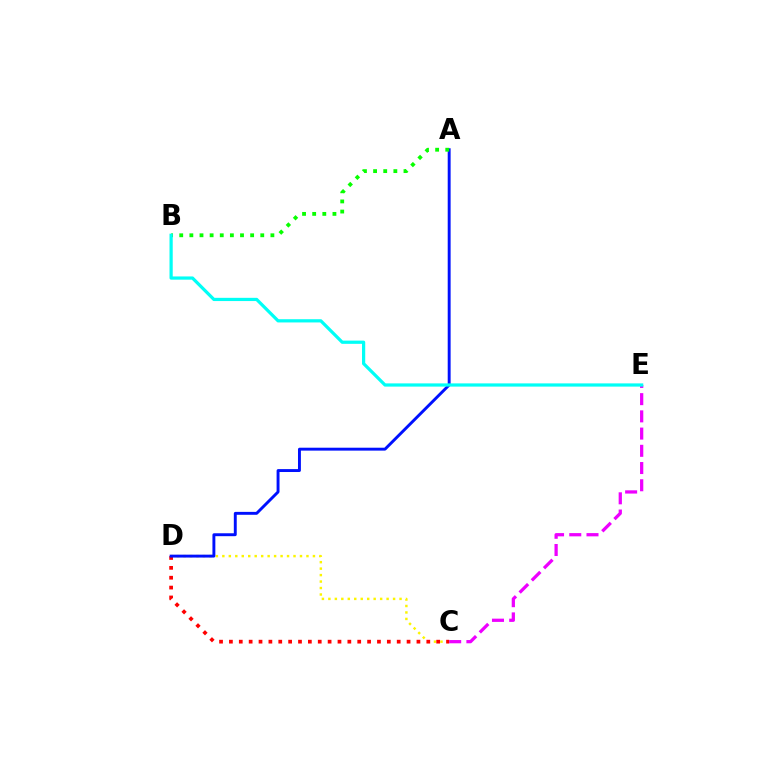{('C', 'D'): [{'color': '#fcf500', 'line_style': 'dotted', 'thickness': 1.76}, {'color': '#ff0000', 'line_style': 'dotted', 'thickness': 2.68}], ('C', 'E'): [{'color': '#ee00ff', 'line_style': 'dashed', 'thickness': 2.34}], ('A', 'D'): [{'color': '#0010ff', 'line_style': 'solid', 'thickness': 2.1}], ('A', 'B'): [{'color': '#08ff00', 'line_style': 'dotted', 'thickness': 2.75}], ('B', 'E'): [{'color': '#00fff6', 'line_style': 'solid', 'thickness': 2.32}]}